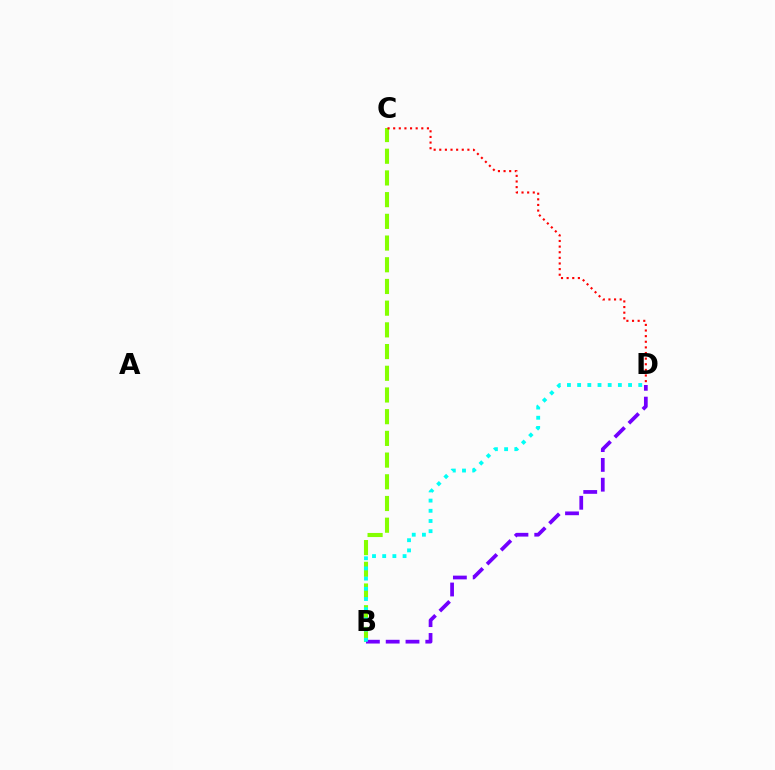{('B', 'C'): [{'color': '#84ff00', 'line_style': 'dashed', 'thickness': 2.95}], ('B', 'D'): [{'color': '#7200ff', 'line_style': 'dashed', 'thickness': 2.69}, {'color': '#00fff6', 'line_style': 'dotted', 'thickness': 2.77}], ('C', 'D'): [{'color': '#ff0000', 'line_style': 'dotted', 'thickness': 1.53}]}